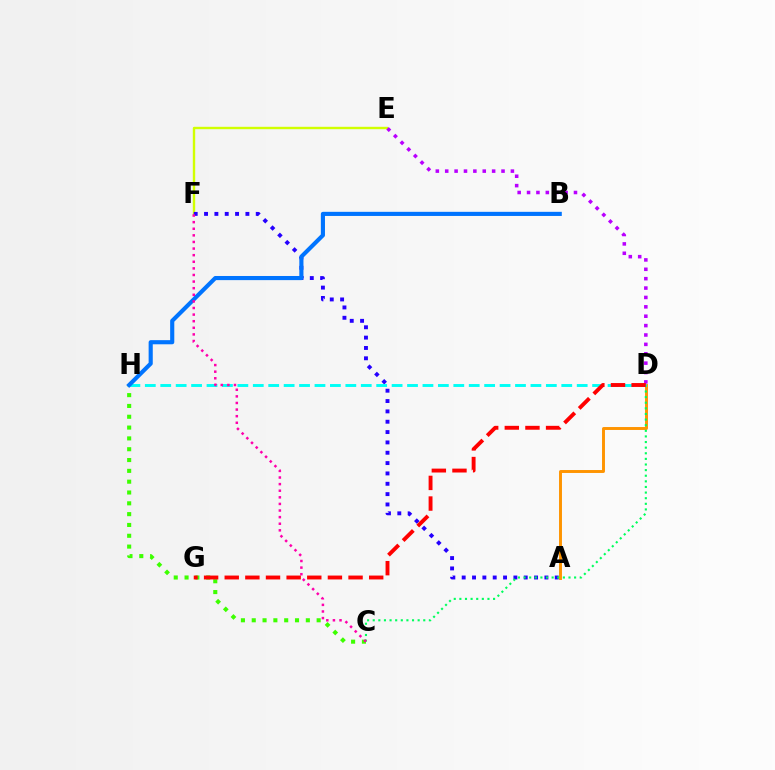{('A', 'D'): [{'color': '#ff9400', 'line_style': 'solid', 'thickness': 2.11}], ('C', 'H'): [{'color': '#3dff00', 'line_style': 'dotted', 'thickness': 2.94}], ('E', 'F'): [{'color': '#d1ff00', 'line_style': 'solid', 'thickness': 1.72}], ('A', 'F'): [{'color': '#2500ff', 'line_style': 'dotted', 'thickness': 2.81}], ('C', 'D'): [{'color': '#00ff5c', 'line_style': 'dotted', 'thickness': 1.53}], ('D', 'H'): [{'color': '#00fff6', 'line_style': 'dashed', 'thickness': 2.1}], ('B', 'H'): [{'color': '#0074ff', 'line_style': 'solid', 'thickness': 2.97}], ('D', 'E'): [{'color': '#b900ff', 'line_style': 'dotted', 'thickness': 2.55}], ('C', 'F'): [{'color': '#ff00ac', 'line_style': 'dotted', 'thickness': 1.79}], ('D', 'G'): [{'color': '#ff0000', 'line_style': 'dashed', 'thickness': 2.8}]}